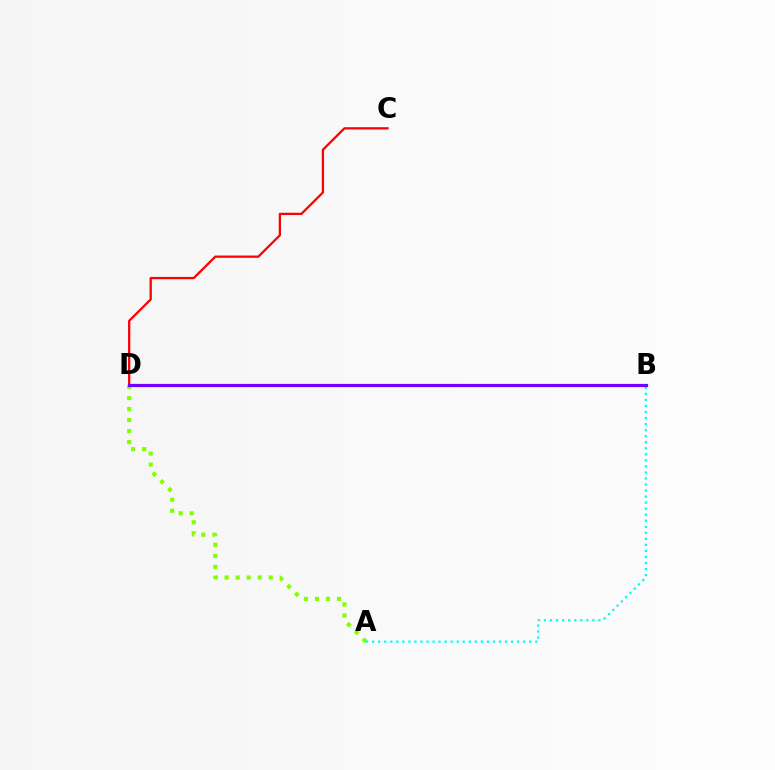{('C', 'D'): [{'color': '#ff0000', 'line_style': 'solid', 'thickness': 1.64}], ('A', 'D'): [{'color': '#84ff00', 'line_style': 'dotted', 'thickness': 2.99}], ('A', 'B'): [{'color': '#00fff6', 'line_style': 'dotted', 'thickness': 1.64}], ('B', 'D'): [{'color': '#7200ff', 'line_style': 'solid', 'thickness': 2.31}]}